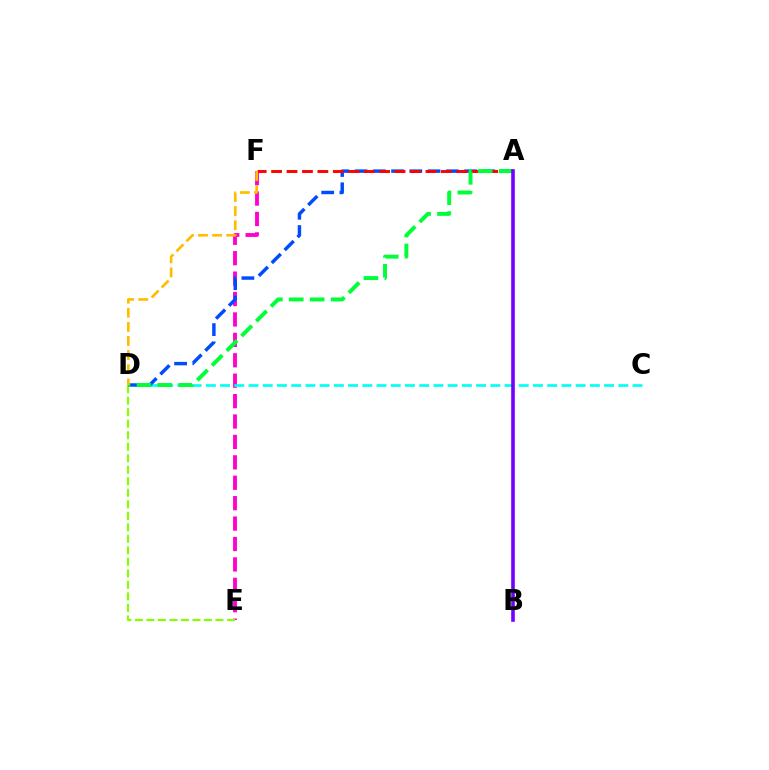{('E', 'F'): [{'color': '#ff00cf', 'line_style': 'dashed', 'thickness': 2.77}], ('C', 'D'): [{'color': '#00fff6', 'line_style': 'dashed', 'thickness': 1.93}], ('D', 'E'): [{'color': '#84ff00', 'line_style': 'dashed', 'thickness': 1.56}], ('A', 'D'): [{'color': '#004bff', 'line_style': 'dashed', 'thickness': 2.48}, {'color': '#00ff39', 'line_style': 'dashed', 'thickness': 2.84}], ('A', 'F'): [{'color': '#ff0000', 'line_style': 'dashed', 'thickness': 2.1}], ('A', 'B'): [{'color': '#7200ff', 'line_style': 'solid', 'thickness': 2.59}], ('D', 'F'): [{'color': '#ffbd00', 'line_style': 'dashed', 'thickness': 1.92}]}